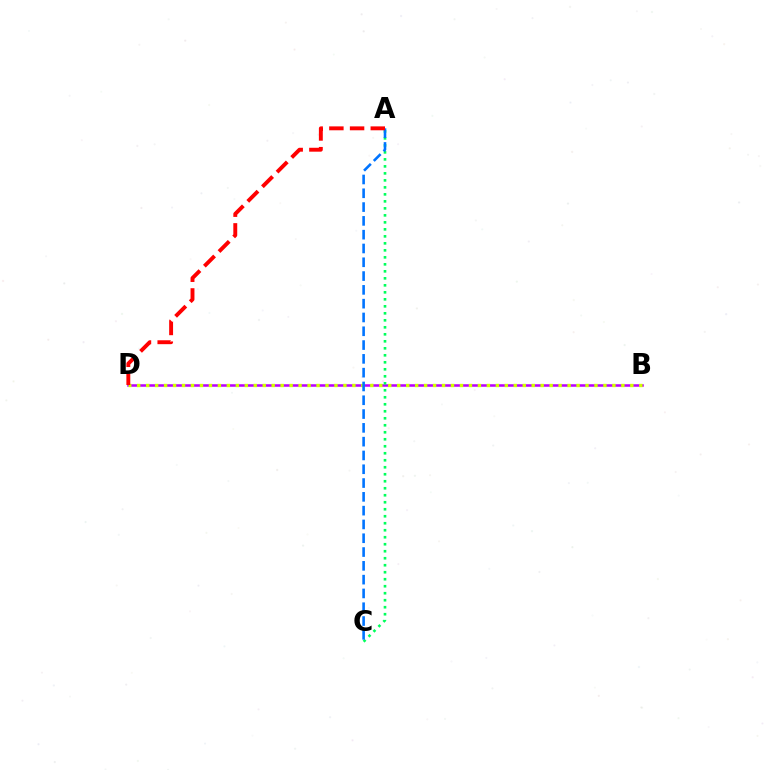{('B', 'D'): [{'color': '#b900ff', 'line_style': 'solid', 'thickness': 1.82}, {'color': '#d1ff00', 'line_style': 'dotted', 'thickness': 2.44}], ('A', 'C'): [{'color': '#00ff5c', 'line_style': 'dotted', 'thickness': 1.9}, {'color': '#0074ff', 'line_style': 'dashed', 'thickness': 1.87}], ('A', 'D'): [{'color': '#ff0000', 'line_style': 'dashed', 'thickness': 2.81}]}